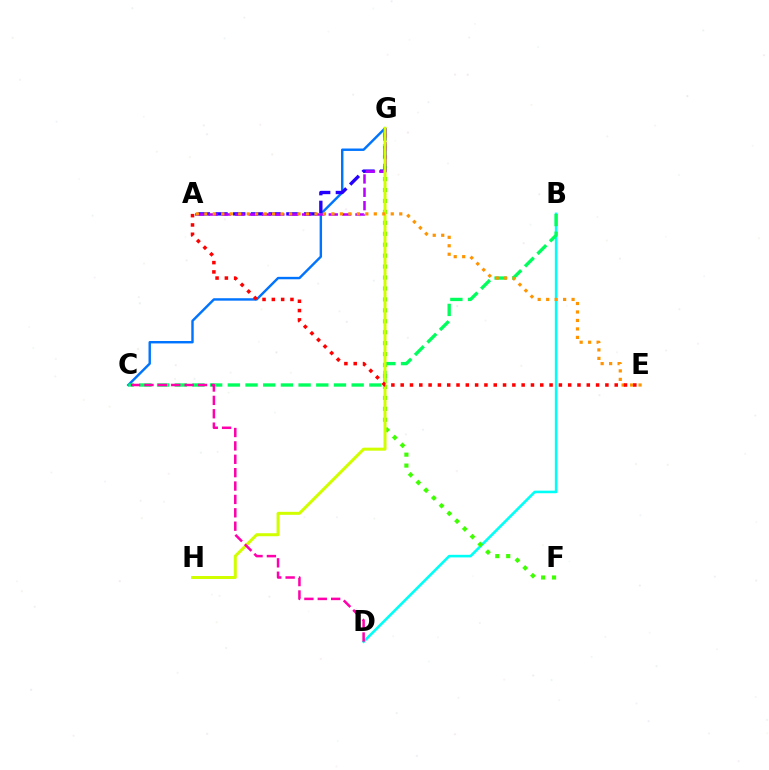{('B', 'D'): [{'color': '#00fff6', 'line_style': 'solid', 'thickness': 1.86}], ('F', 'G'): [{'color': '#3dff00', 'line_style': 'dotted', 'thickness': 2.97}], ('C', 'G'): [{'color': '#0074ff', 'line_style': 'solid', 'thickness': 1.75}], ('A', 'G'): [{'color': '#2500ff', 'line_style': 'dashed', 'thickness': 2.41}, {'color': '#b900ff', 'line_style': 'dashed', 'thickness': 1.81}], ('B', 'C'): [{'color': '#00ff5c', 'line_style': 'dashed', 'thickness': 2.4}], ('G', 'H'): [{'color': '#d1ff00', 'line_style': 'solid', 'thickness': 2.17}], ('A', 'E'): [{'color': '#ff9400', 'line_style': 'dotted', 'thickness': 2.3}, {'color': '#ff0000', 'line_style': 'dotted', 'thickness': 2.53}], ('C', 'D'): [{'color': '#ff00ac', 'line_style': 'dashed', 'thickness': 1.82}]}